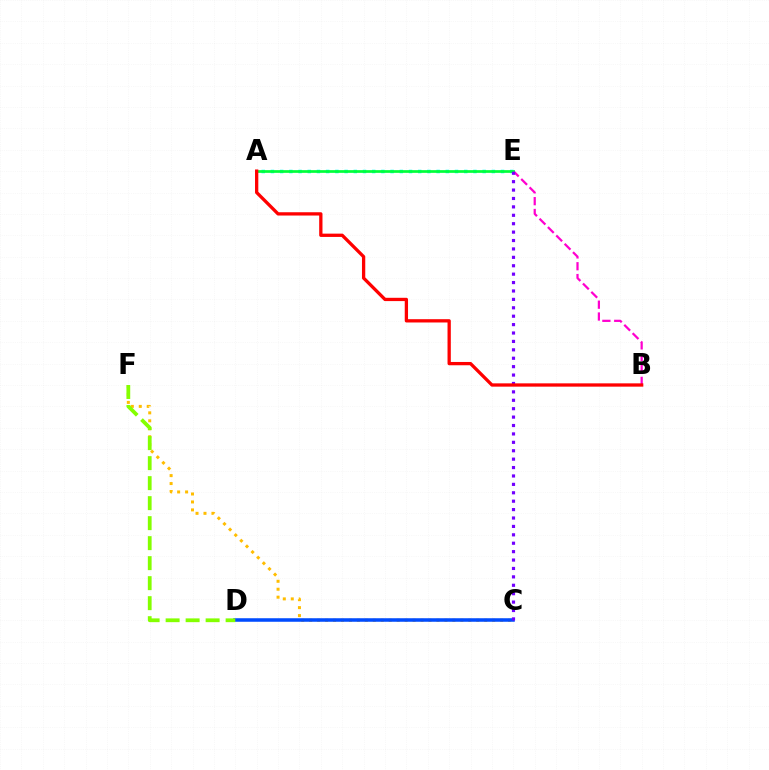{('C', 'F'): [{'color': '#ffbd00', 'line_style': 'dotted', 'thickness': 2.16}], ('B', 'E'): [{'color': '#ff00cf', 'line_style': 'dashed', 'thickness': 1.61}], ('A', 'E'): [{'color': '#00fff6', 'line_style': 'dotted', 'thickness': 2.5}, {'color': '#00ff39', 'line_style': 'solid', 'thickness': 1.94}], ('C', 'D'): [{'color': '#004bff', 'line_style': 'solid', 'thickness': 2.54}], ('C', 'E'): [{'color': '#7200ff', 'line_style': 'dotted', 'thickness': 2.28}], ('D', 'F'): [{'color': '#84ff00', 'line_style': 'dashed', 'thickness': 2.72}], ('A', 'B'): [{'color': '#ff0000', 'line_style': 'solid', 'thickness': 2.37}]}